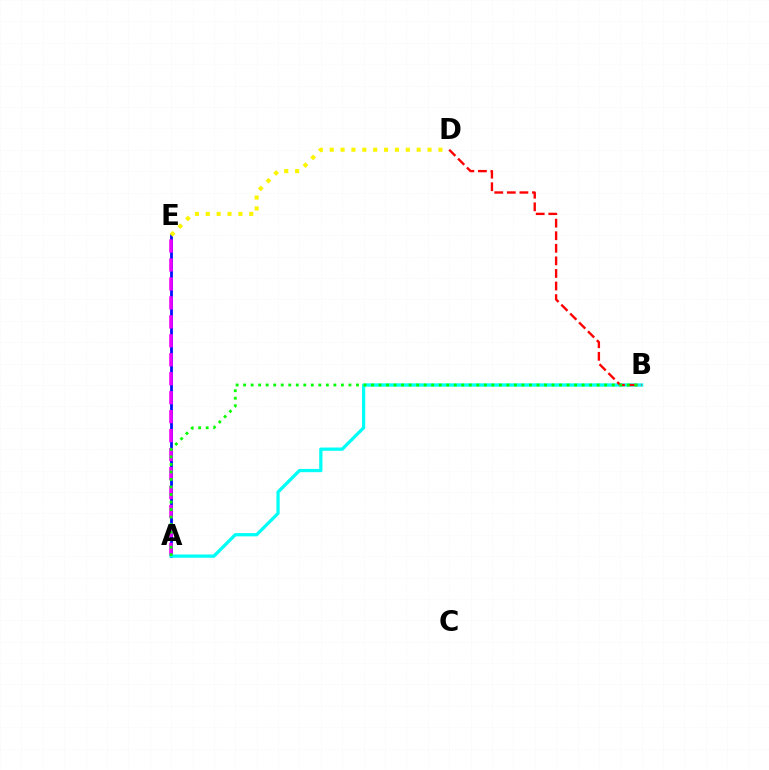{('A', 'E'): [{'color': '#0010ff', 'line_style': 'solid', 'thickness': 2.01}, {'color': '#ee00ff', 'line_style': 'dashed', 'thickness': 2.58}], ('D', 'E'): [{'color': '#fcf500', 'line_style': 'dotted', 'thickness': 2.95}], ('A', 'B'): [{'color': '#00fff6', 'line_style': 'solid', 'thickness': 2.35}, {'color': '#08ff00', 'line_style': 'dotted', 'thickness': 2.04}], ('B', 'D'): [{'color': '#ff0000', 'line_style': 'dashed', 'thickness': 1.71}]}